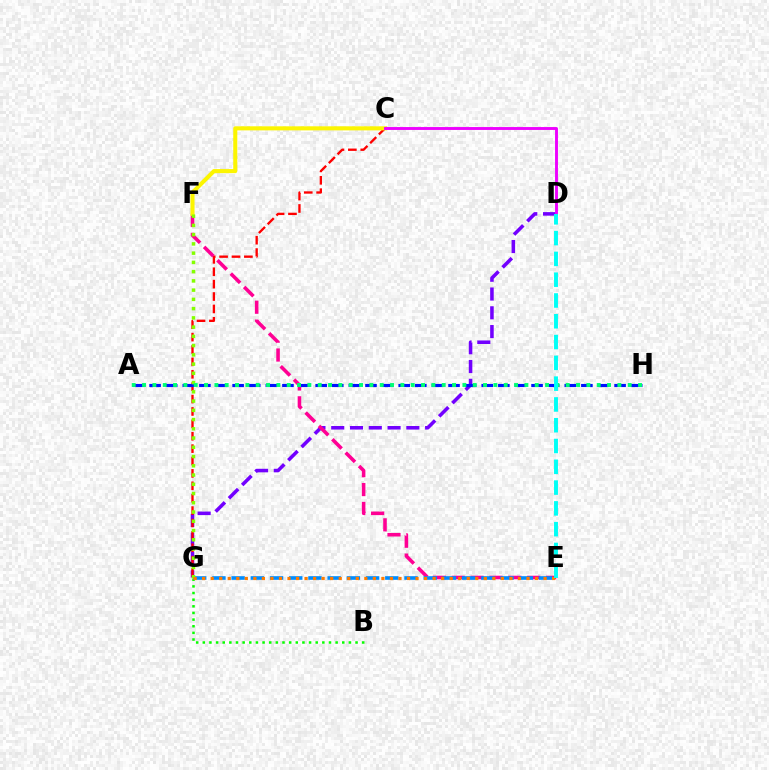{('D', 'G'): [{'color': '#7200ff', 'line_style': 'dashed', 'thickness': 2.55}], ('C', 'G'): [{'color': '#ff0000', 'line_style': 'dashed', 'thickness': 1.68}], ('B', 'G'): [{'color': '#08ff00', 'line_style': 'dotted', 'thickness': 1.8}], ('E', 'F'): [{'color': '#ff0094', 'line_style': 'dashed', 'thickness': 2.57}], ('A', 'H'): [{'color': '#0010ff', 'line_style': 'dashed', 'thickness': 2.26}, {'color': '#00ff74', 'line_style': 'dotted', 'thickness': 2.81}], ('C', 'F'): [{'color': '#fcf500', 'line_style': 'solid', 'thickness': 2.93}], ('E', 'G'): [{'color': '#008cff', 'line_style': 'dashed', 'thickness': 2.61}, {'color': '#ff7c00', 'line_style': 'dotted', 'thickness': 2.32}], ('F', 'G'): [{'color': '#84ff00', 'line_style': 'dotted', 'thickness': 2.51}], ('C', 'D'): [{'color': '#ee00ff', 'line_style': 'solid', 'thickness': 2.08}], ('D', 'E'): [{'color': '#00fff6', 'line_style': 'dashed', 'thickness': 2.82}]}